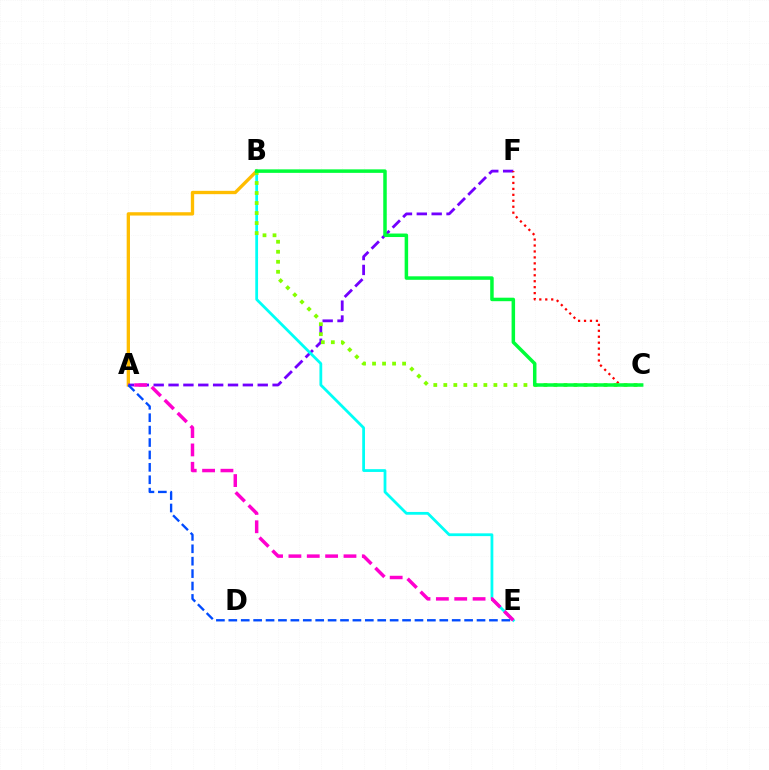{('A', 'B'): [{'color': '#ffbd00', 'line_style': 'solid', 'thickness': 2.39}], ('A', 'F'): [{'color': '#7200ff', 'line_style': 'dashed', 'thickness': 2.02}], ('B', 'E'): [{'color': '#00fff6', 'line_style': 'solid', 'thickness': 2.0}], ('C', 'F'): [{'color': '#ff0000', 'line_style': 'dotted', 'thickness': 1.62}], ('A', 'E'): [{'color': '#ff00cf', 'line_style': 'dashed', 'thickness': 2.49}, {'color': '#004bff', 'line_style': 'dashed', 'thickness': 1.69}], ('B', 'C'): [{'color': '#84ff00', 'line_style': 'dotted', 'thickness': 2.72}, {'color': '#00ff39', 'line_style': 'solid', 'thickness': 2.52}]}